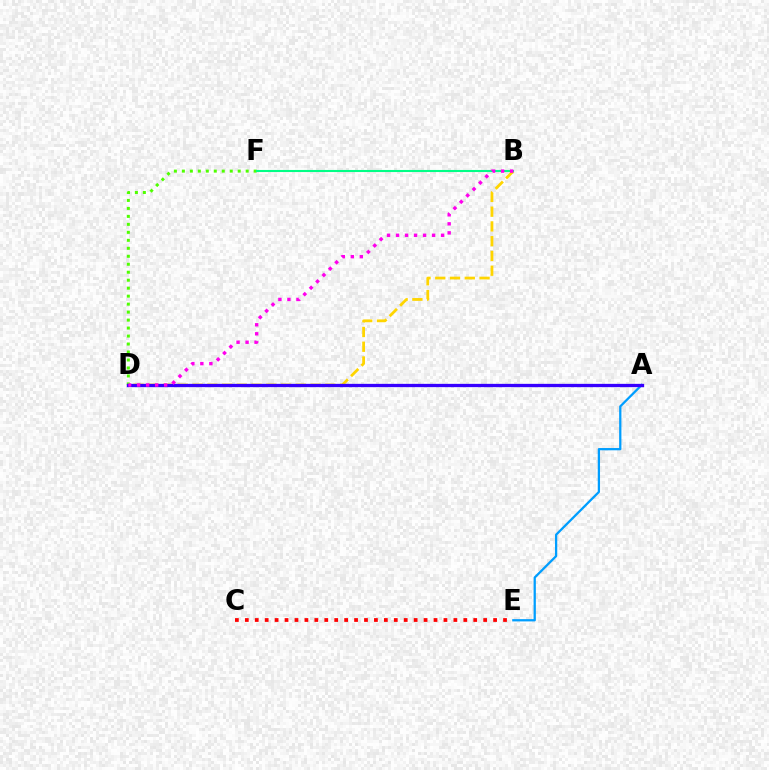{('B', 'D'): [{'color': '#ffd500', 'line_style': 'dashed', 'thickness': 2.0}, {'color': '#ff00ed', 'line_style': 'dotted', 'thickness': 2.45}], ('D', 'F'): [{'color': '#4fff00', 'line_style': 'dotted', 'thickness': 2.17}], ('B', 'F'): [{'color': '#00ff86', 'line_style': 'solid', 'thickness': 1.5}], ('A', 'E'): [{'color': '#009eff', 'line_style': 'solid', 'thickness': 1.63}], ('A', 'D'): [{'color': '#3700ff', 'line_style': 'solid', 'thickness': 2.37}], ('C', 'E'): [{'color': '#ff0000', 'line_style': 'dotted', 'thickness': 2.7}]}